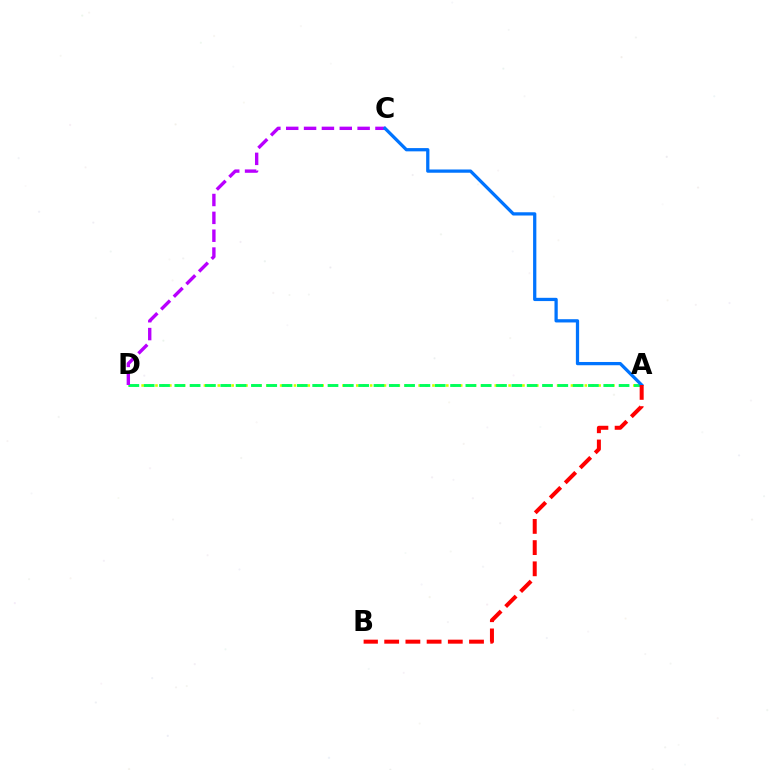{('A', 'D'): [{'color': '#d1ff00', 'line_style': 'dotted', 'thickness': 1.88}, {'color': '#00ff5c', 'line_style': 'dashed', 'thickness': 2.08}], ('C', 'D'): [{'color': '#b900ff', 'line_style': 'dashed', 'thickness': 2.42}], ('A', 'C'): [{'color': '#0074ff', 'line_style': 'solid', 'thickness': 2.34}], ('A', 'B'): [{'color': '#ff0000', 'line_style': 'dashed', 'thickness': 2.88}]}